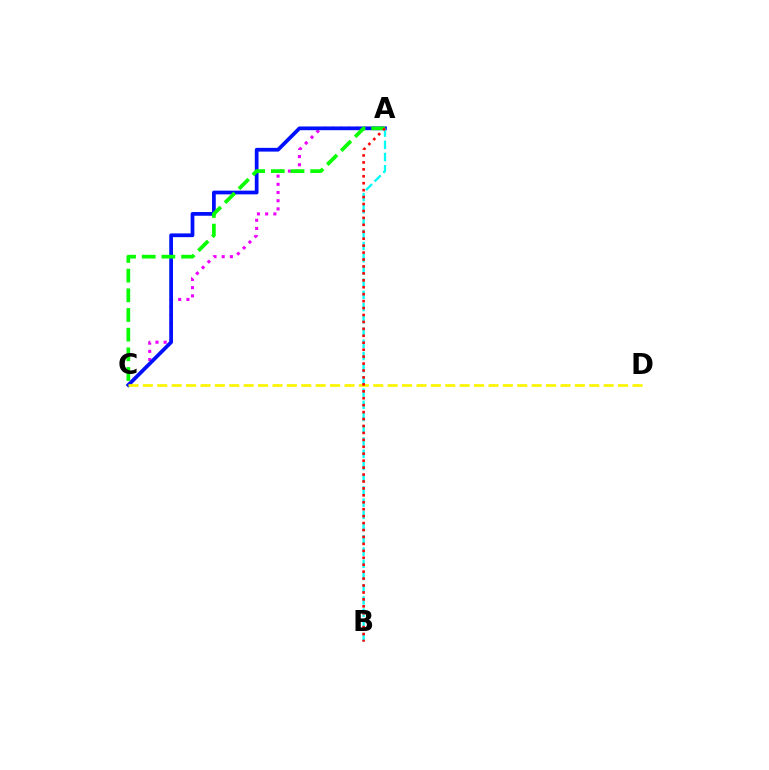{('A', 'C'): [{'color': '#ee00ff', 'line_style': 'dotted', 'thickness': 2.23}, {'color': '#0010ff', 'line_style': 'solid', 'thickness': 2.69}, {'color': '#08ff00', 'line_style': 'dashed', 'thickness': 2.67}], ('A', 'B'): [{'color': '#00fff6', 'line_style': 'dashed', 'thickness': 1.66}, {'color': '#ff0000', 'line_style': 'dotted', 'thickness': 1.88}], ('C', 'D'): [{'color': '#fcf500', 'line_style': 'dashed', 'thickness': 1.96}]}